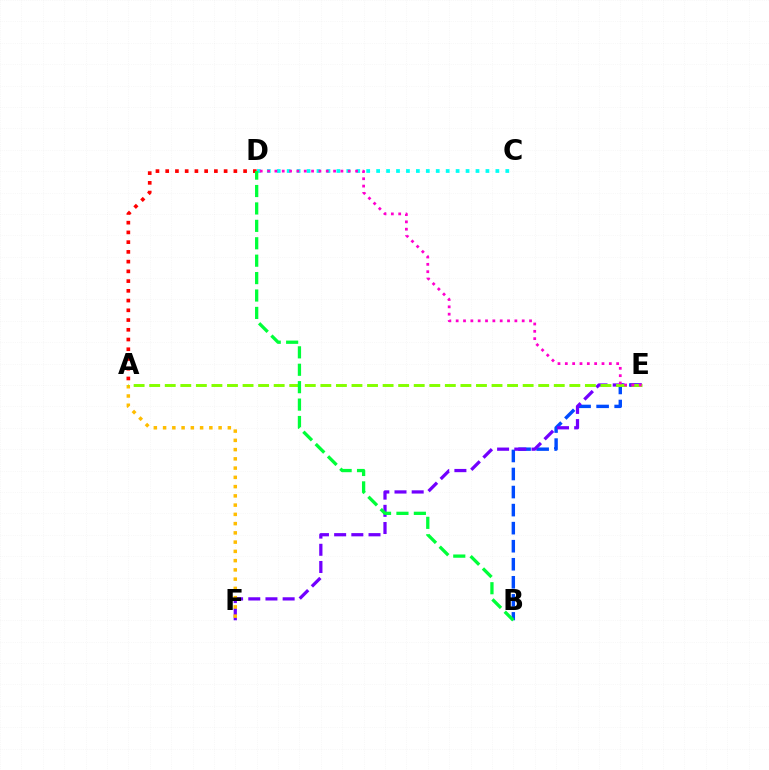{('B', 'E'): [{'color': '#004bff', 'line_style': 'dashed', 'thickness': 2.45}], ('E', 'F'): [{'color': '#7200ff', 'line_style': 'dashed', 'thickness': 2.34}], ('C', 'D'): [{'color': '#00fff6', 'line_style': 'dotted', 'thickness': 2.7}], ('A', 'F'): [{'color': '#ffbd00', 'line_style': 'dotted', 'thickness': 2.51}], ('A', 'D'): [{'color': '#ff0000', 'line_style': 'dotted', 'thickness': 2.65}], ('A', 'E'): [{'color': '#84ff00', 'line_style': 'dashed', 'thickness': 2.11}], ('D', 'E'): [{'color': '#ff00cf', 'line_style': 'dotted', 'thickness': 1.99}], ('B', 'D'): [{'color': '#00ff39', 'line_style': 'dashed', 'thickness': 2.37}]}